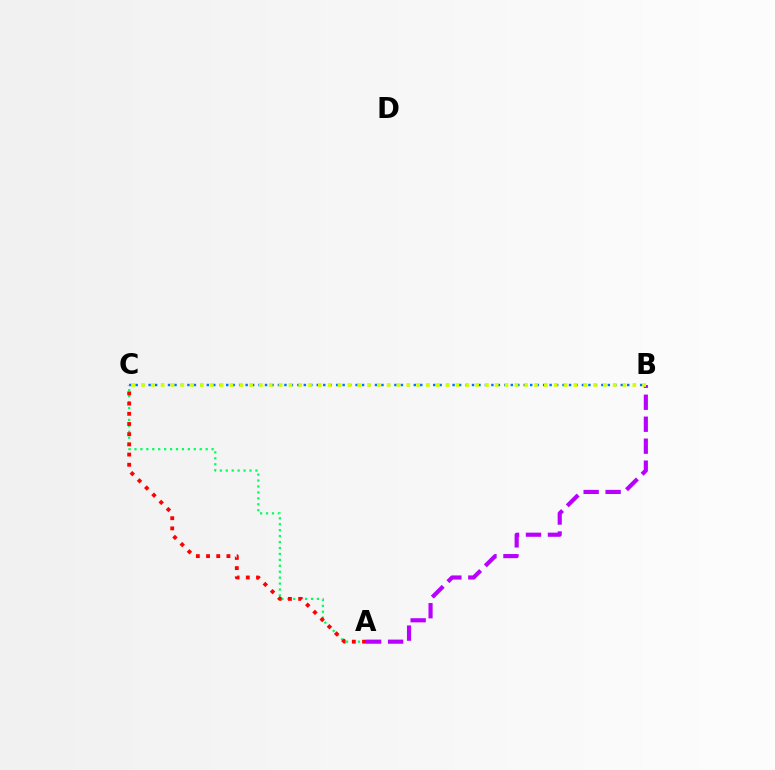{('A', 'B'): [{'color': '#b900ff', 'line_style': 'dashed', 'thickness': 2.98}], ('B', 'C'): [{'color': '#0074ff', 'line_style': 'dotted', 'thickness': 1.76}, {'color': '#d1ff00', 'line_style': 'dotted', 'thickness': 2.67}], ('A', 'C'): [{'color': '#00ff5c', 'line_style': 'dotted', 'thickness': 1.61}, {'color': '#ff0000', 'line_style': 'dotted', 'thickness': 2.77}]}